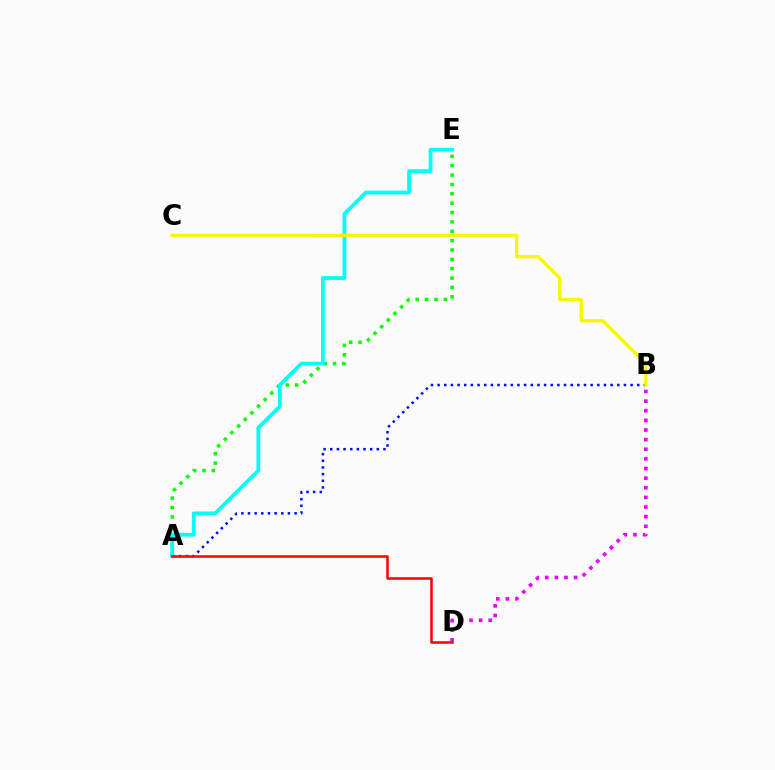{('A', 'B'): [{'color': '#0010ff', 'line_style': 'dotted', 'thickness': 1.81}], ('A', 'E'): [{'color': '#08ff00', 'line_style': 'dotted', 'thickness': 2.54}, {'color': '#00fff6', 'line_style': 'solid', 'thickness': 2.71}], ('B', 'D'): [{'color': '#ee00ff', 'line_style': 'dotted', 'thickness': 2.62}], ('B', 'C'): [{'color': '#fcf500', 'line_style': 'solid', 'thickness': 2.4}], ('A', 'D'): [{'color': '#ff0000', 'line_style': 'solid', 'thickness': 1.81}]}